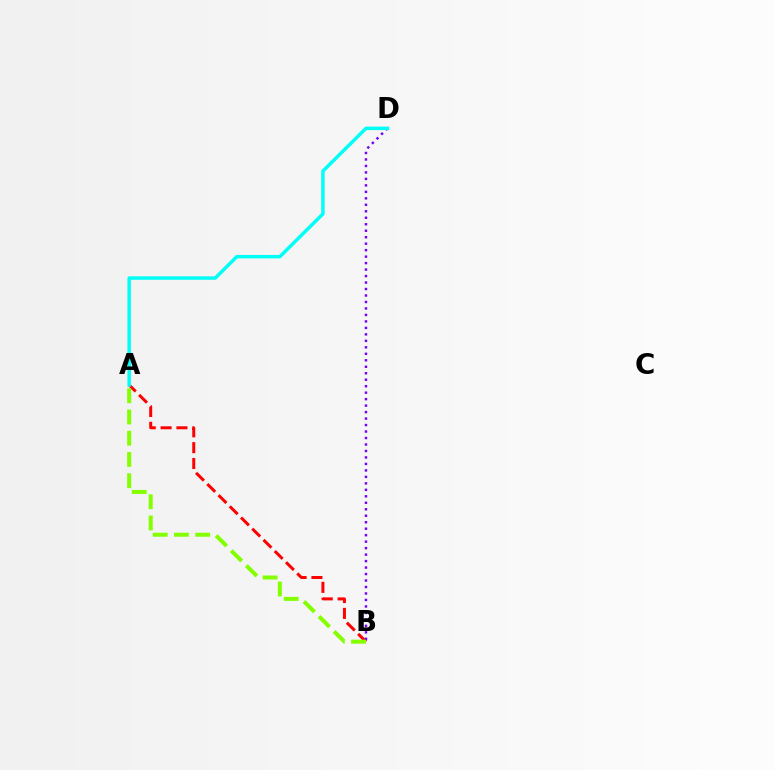{('A', 'B'): [{'color': '#ff0000', 'line_style': 'dashed', 'thickness': 2.15}, {'color': '#84ff00', 'line_style': 'dashed', 'thickness': 2.89}], ('B', 'D'): [{'color': '#7200ff', 'line_style': 'dotted', 'thickness': 1.76}], ('A', 'D'): [{'color': '#00fff6', 'line_style': 'solid', 'thickness': 2.49}]}